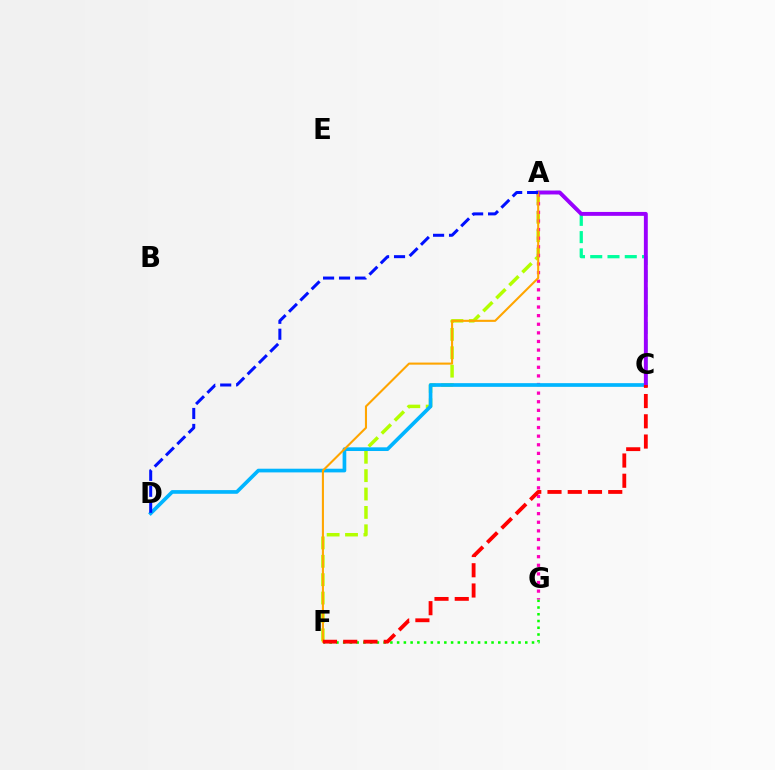{('F', 'G'): [{'color': '#08ff00', 'line_style': 'dotted', 'thickness': 1.83}], ('A', 'F'): [{'color': '#b3ff00', 'line_style': 'dashed', 'thickness': 2.5}, {'color': '#ffa500', 'line_style': 'solid', 'thickness': 1.5}], ('A', 'G'): [{'color': '#ff00bd', 'line_style': 'dotted', 'thickness': 2.34}], ('C', 'D'): [{'color': '#00b5ff', 'line_style': 'solid', 'thickness': 2.65}], ('A', 'C'): [{'color': '#00ff9d', 'line_style': 'dashed', 'thickness': 2.35}, {'color': '#9b00ff', 'line_style': 'solid', 'thickness': 2.81}], ('C', 'F'): [{'color': '#ff0000', 'line_style': 'dashed', 'thickness': 2.75}], ('A', 'D'): [{'color': '#0010ff', 'line_style': 'dashed', 'thickness': 2.17}]}